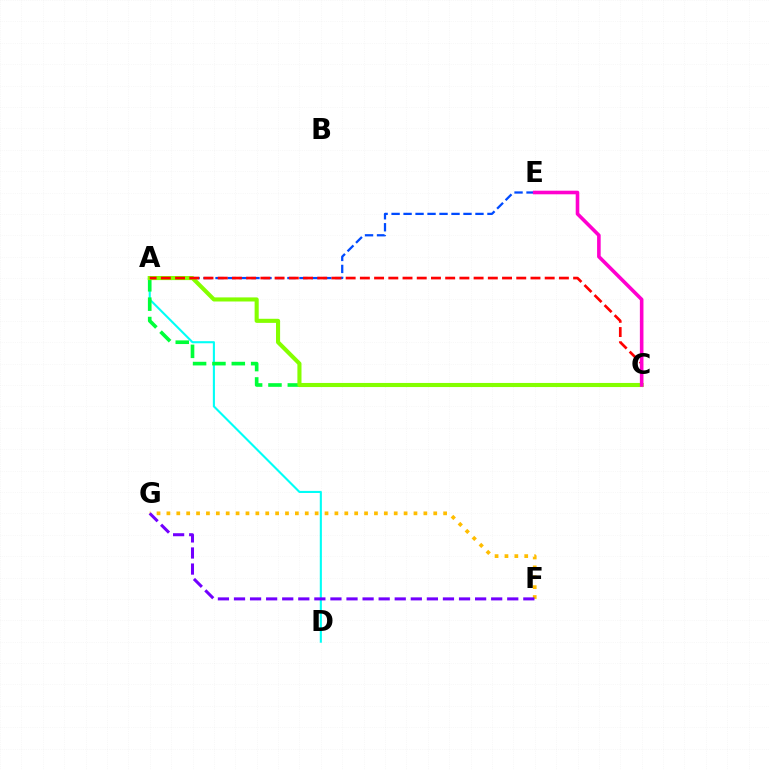{('F', 'G'): [{'color': '#ffbd00', 'line_style': 'dotted', 'thickness': 2.69}, {'color': '#7200ff', 'line_style': 'dashed', 'thickness': 2.18}], ('A', 'D'): [{'color': '#00fff6', 'line_style': 'solid', 'thickness': 1.51}], ('A', 'E'): [{'color': '#004bff', 'line_style': 'dashed', 'thickness': 1.63}], ('A', 'C'): [{'color': '#00ff39', 'line_style': 'dashed', 'thickness': 2.63}, {'color': '#84ff00', 'line_style': 'solid', 'thickness': 2.95}, {'color': '#ff0000', 'line_style': 'dashed', 'thickness': 1.93}], ('C', 'E'): [{'color': '#ff00cf', 'line_style': 'solid', 'thickness': 2.59}]}